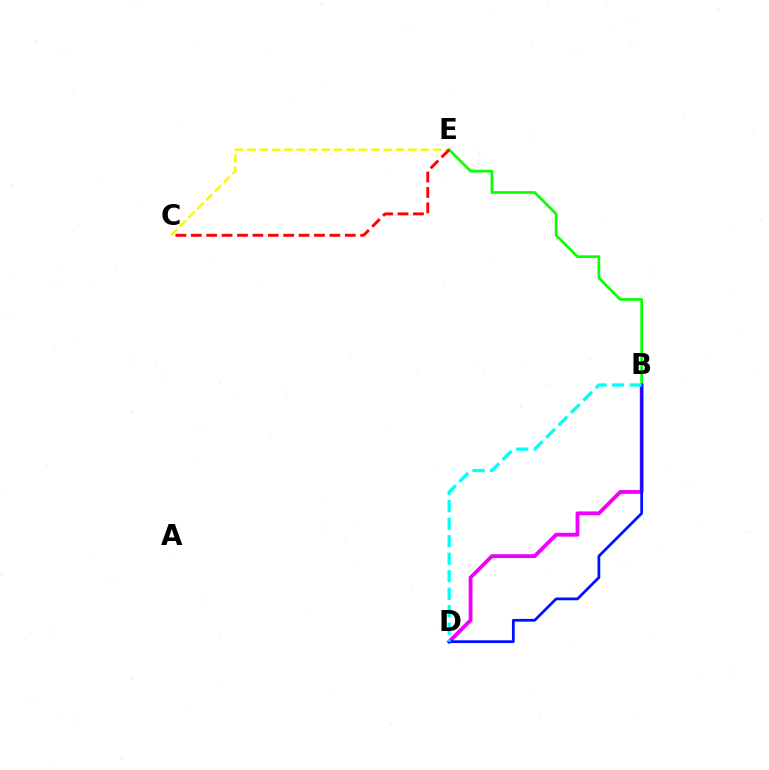{('B', 'D'): [{'color': '#ee00ff', 'line_style': 'solid', 'thickness': 2.75}, {'color': '#0010ff', 'line_style': 'solid', 'thickness': 1.98}, {'color': '#00fff6', 'line_style': 'dashed', 'thickness': 2.38}], ('C', 'E'): [{'color': '#fcf500', 'line_style': 'dashed', 'thickness': 1.68}, {'color': '#ff0000', 'line_style': 'dashed', 'thickness': 2.09}], ('B', 'E'): [{'color': '#08ff00', 'line_style': 'solid', 'thickness': 1.93}]}